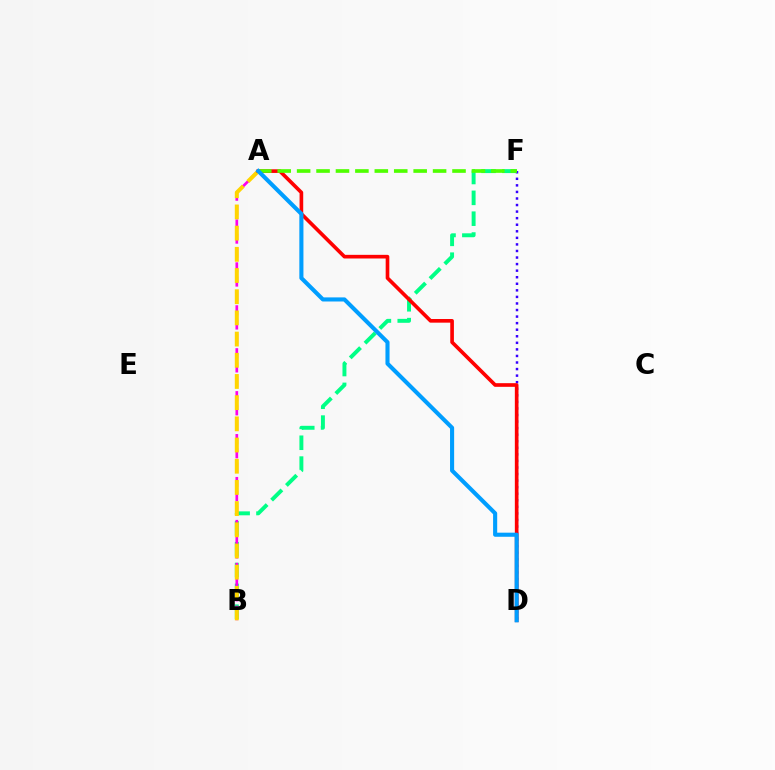{('B', 'F'): [{'color': '#00ff86', 'line_style': 'dashed', 'thickness': 2.83}], ('A', 'B'): [{'color': '#ff00ed', 'line_style': 'dashed', 'thickness': 1.94}, {'color': '#ffd500', 'line_style': 'dashed', 'thickness': 2.88}], ('D', 'F'): [{'color': '#3700ff', 'line_style': 'dotted', 'thickness': 1.78}], ('A', 'D'): [{'color': '#ff0000', 'line_style': 'solid', 'thickness': 2.63}, {'color': '#009eff', 'line_style': 'solid', 'thickness': 2.95}], ('A', 'F'): [{'color': '#4fff00', 'line_style': 'dashed', 'thickness': 2.64}]}